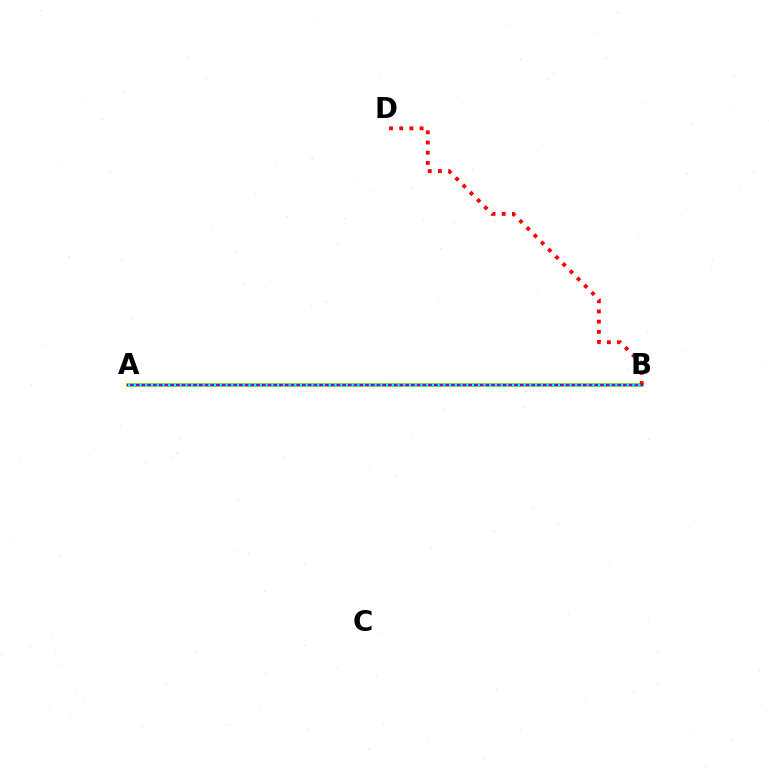{('A', 'B'): [{'color': '#84ff00', 'line_style': 'solid', 'thickness': 2.83}, {'color': '#7200ff', 'line_style': 'solid', 'thickness': 1.68}, {'color': '#00fff6', 'line_style': 'dotted', 'thickness': 1.56}], ('B', 'D'): [{'color': '#ff0000', 'line_style': 'dotted', 'thickness': 2.77}]}